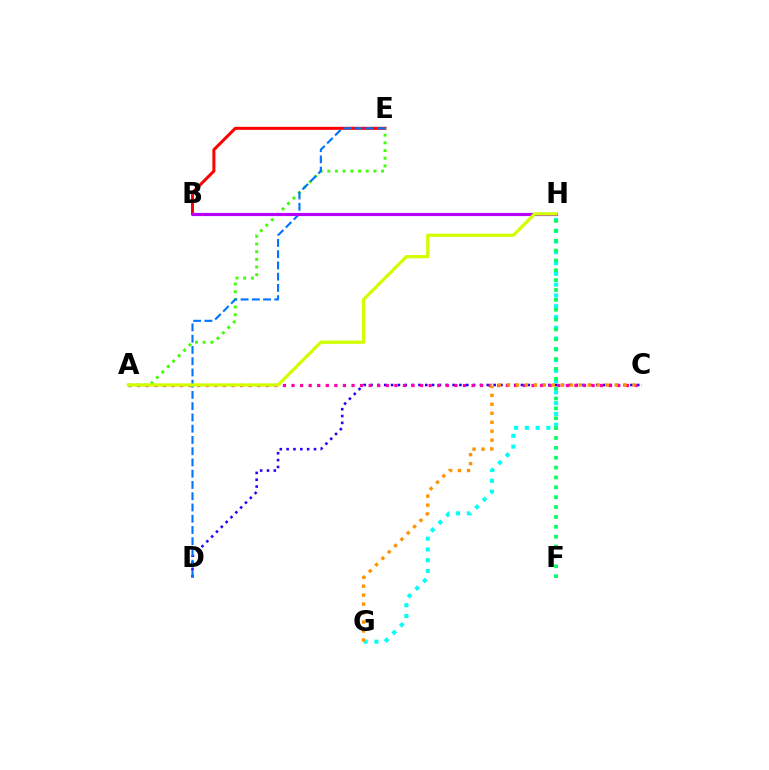{('C', 'D'): [{'color': '#2500ff', 'line_style': 'dotted', 'thickness': 1.86}], ('B', 'E'): [{'color': '#ff0000', 'line_style': 'solid', 'thickness': 2.17}], ('A', 'C'): [{'color': '#ff00ac', 'line_style': 'dotted', 'thickness': 2.33}], ('G', 'H'): [{'color': '#00fff6', 'line_style': 'dotted', 'thickness': 2.93}], ('A', 'E'): [{'color': '#3dff00', 'line_style': 'dotted', 'thickness': 2.09}], ('D', 'E'): [{'color': '#0074ff', 'line_style': 'dashed', 'thickness': 1.53}], ('B', 'H'): [{'color': '#b900ff', 'line_style': 'solid', 'thickness': 2.27}], ('C', 'G'): [{'color': '#ff9400', 'line_style': 'dotted', 'thickness': 2.44}], ('A', 'H'): [{'color': '#d1ff00', 'line_style': 'solid', 'thickness': 2.34}], ('F', 'H'): [{'color': '#00ff5c', 'line_style': 'dotted', 'thickness': 2.68}]}